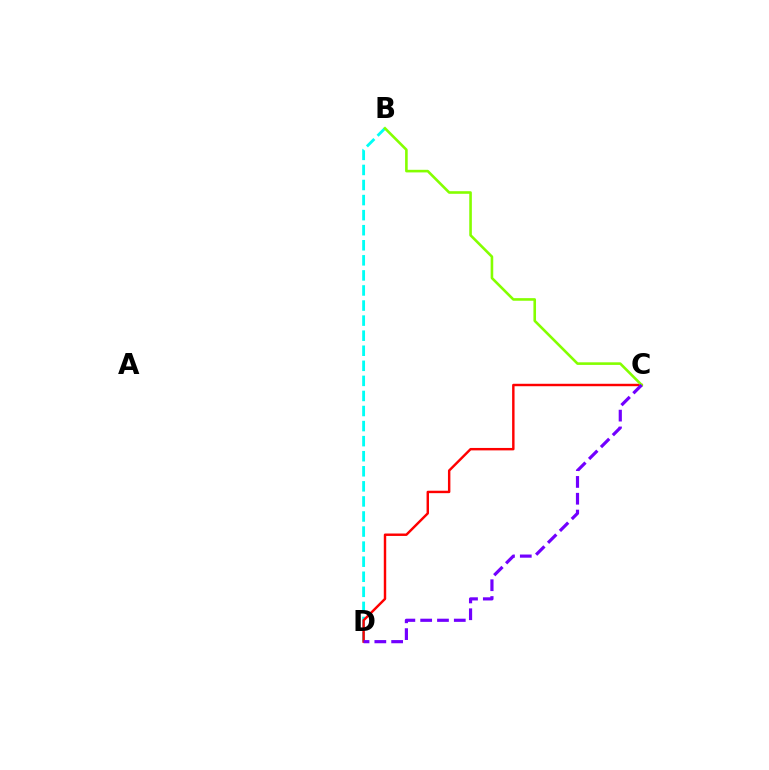{('B', 'D'): [{'color': '#00fff6', 'line_style': 'dashed', 'thickness': 2.05}], ('C', 'D'): [{'color': '#ff0000', 'line_style': 'solid', 'thickness': 1.75}, {'color': '#7200ff', 'line_style': 'dashed', 'thickness': 2.28}], ('B', 'C'): [{'color': '#84ff00', 'line_style': 'solid', 'thickness': 1.87}]}